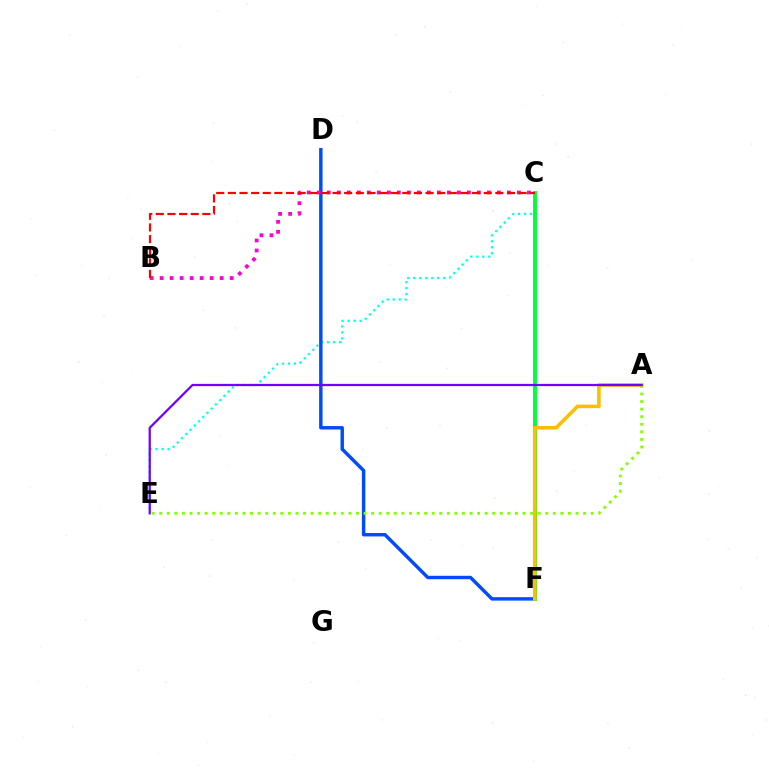{('C', 'E'): [{'color': '#00fff6', 'line_style': 'dotted', 'thickness': 1.63}], ('D', 'F'): [{'color': '#004bff', 'line_style': 'solid', 'thickness': 2.47}], ('C', 'F'): [{'color': '#00ff39', 'line_style': 'solid', 'thickness': 2.8}], ('B', 'C'): [{'color': '#ff00cf', 'line_style': 'dotted', 'thickness': 2.72}, {'color': '#ff0000', 'line_style': 'dashed', 'thickness': 1.58}], ('A', 'F'): [{'color': '#ffbd00', 'line_style': 'solid', 'thickness': 2.57}], ('A', 'E'): [{'color': '#84ff00', 'line_style': 'dotted', 'thickness': 2.06}, {'color': '#7200ff', 'line_style': 'solid', 'thickness': 1.61}]}